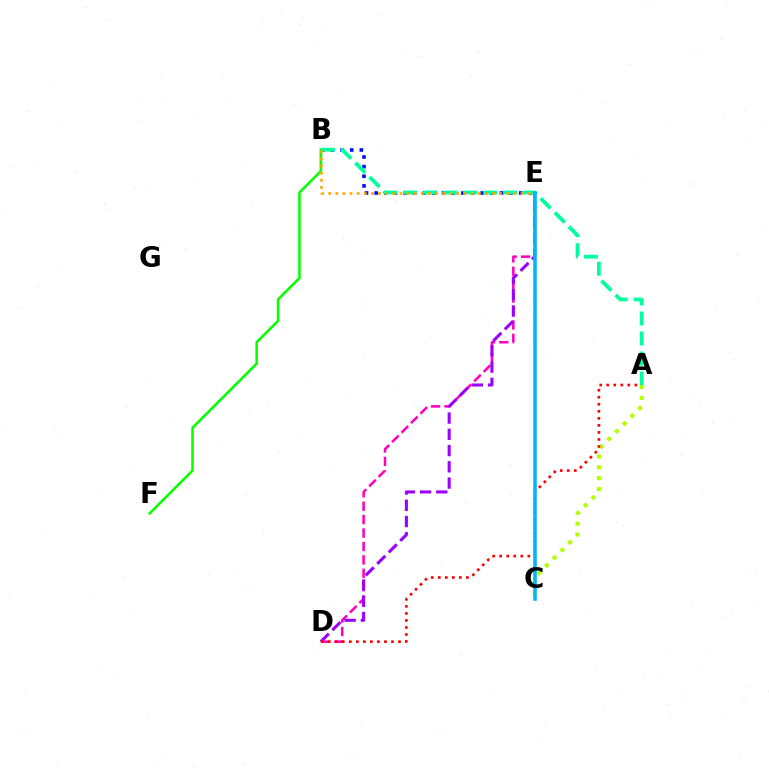{('D', 'E'): [{'color': '#ff00bd', 'line_style': 'dashed', 'thickness': 1.82}, {'color': '#9b00ff', 'line_style': 'dashed', 'thickness': 2.21}], ('B', 'E'): [{'color': '#0010ff', 'line_style': 'dotted', 'thickness': 2.62}, {'color': '#ffa500', 'line_style': 'dotted', 'thickness': 1.94}], ('B', 'F'): [{'color': '#08ff00', 'line_style': 'solid', 'thickness': 1.85}], ('A', 'B'): [{'color': '#00ff9d', 'line_style': 'dashed', 'thickness': 2.72}], ('A', 'C'): [{'color': '#b3ff00', 'line_style': 'dotted', 'thickness': 2.96}], ('A', 'D'): [{'color': '#ff0000', 'line_style': 'dotted', 'thickness': 1.91}], ('C', 'E'): [{'color': '#00b5ff', 'line_style': 'solid', 'thickness': 2.56}]}